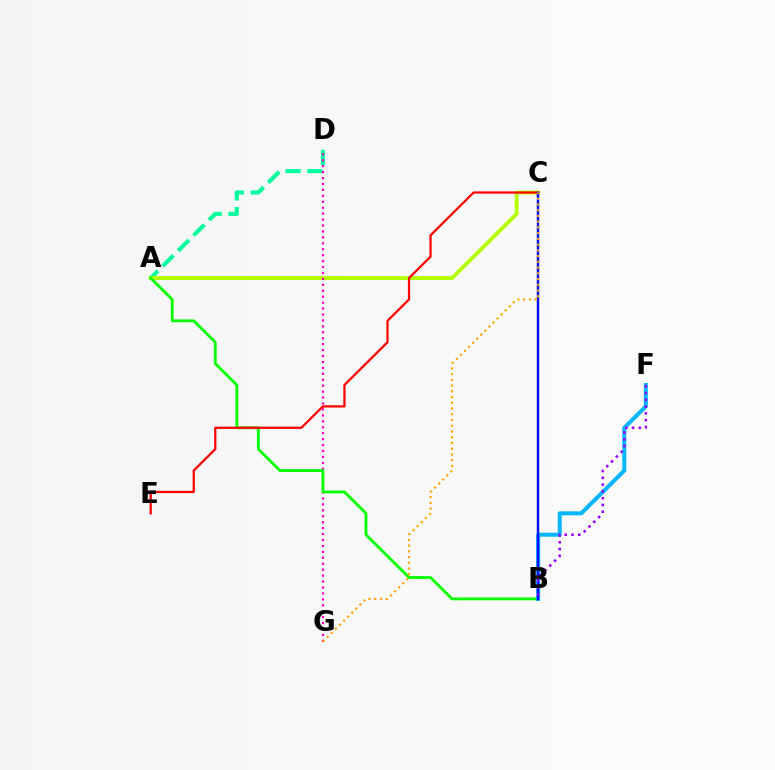{('A', 'D'): [{'color': '#00ff9d', 'line_style': 'dashed', 'thickness': 2.96}], ('A', 'C'): [{'color': '#b3ff00', 'line_style': 'solid', 'thickness': 2.78}], ('D', 'G'): [{'color': '#ff00bd', 'line_style': 'dotted', 'thickness': 1.61}], ('A', 'B'): [{'color': '#08ff00', 'line_style': 'solid', 'thickness': 2.03}], ('C', 'E'): [{'color': '#ff0000', 'line_style': 'solid', 'thickness': 1.62}], ('B', 'F'): [{'color': '#00b5ff', 'line_style': 'solid', 'thickness': 2.88}, {'color': '#9b00ff', 'line_style': 'dotted', 'thickness': 1.84}], ('B', 'C'): [{'color': '#0010ff', 'line_style': 'solid', 'thickness': 1.76}], ('C', 'G'): [{'color': '#ffa500', 'line_style': 'dotted', 'thickness': 1.56}]}